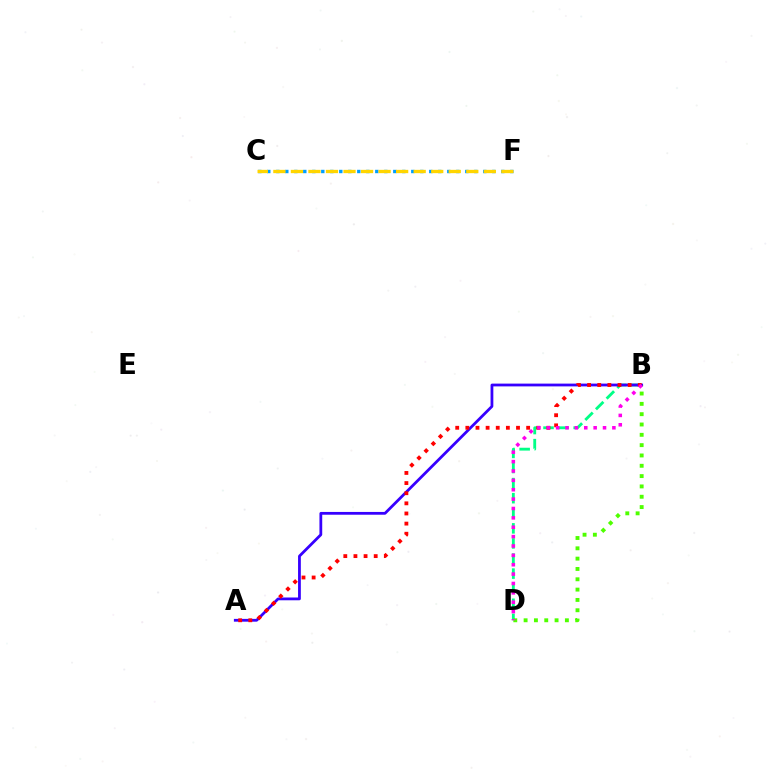{('B', 'D'): [{'color': '#00ff86', 'line_style': 'dashed', 'thickness': 2.05}, {'color': '#4fff00', 'line_style': 'dotted', 'thickness': 2.8}, {'color': '#ff00ed', 'line_style': 'dotted', 'thickness': 2.55}], ('A', 'B'): [{'color': '#3700ff', 'line_style': 'solid', 'thickness': 2.0}, {'color': '#ff0000', 'line_style': 'dotted', 'thickness': 2.75}], ('C', 'F'): [{'color': '#009eff', 'line_style': 'dotted', 'thickness': 2.45}, {'color': '#ffd500', 'line_style': 'dashed', 'thickness': 2.38}]}